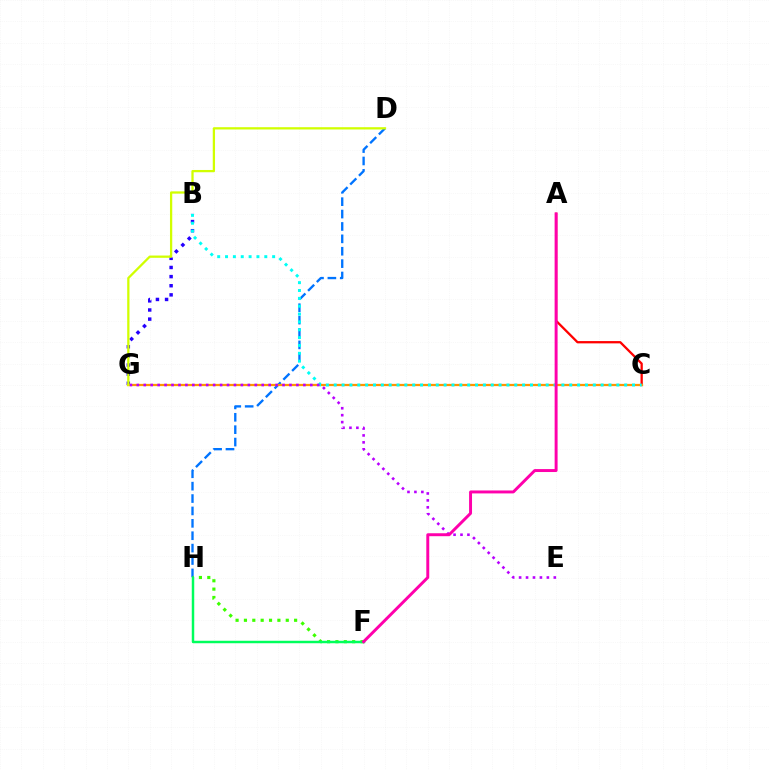{('B', 'G'): [{'color': '#2500ff', 'line_style': 'dotted', 'thickness': 2.48}], ('A', 'C'): [{'color': '#ff0000', 'line_style': 'solid', 'thickness': 1.65}], ('D', 'H'): [{'color': '#0074ff', 'line_style': 'dashed', 'thickness': 1.68}], ('F', 'H'): [{'color': '#3dff00', 'line_style': 'dotted', 'thickness': 2.27}, {'color': '#00ff5c', 'line_style': 'solid', 'thickness': 1.78}], ('C', 'G'): [{'color': '#ff9400', 'line_style': 'solid', 'thickness': 1.62}], ('B', 'C'): [{'color': '#00fff6', 'line_style': 'dotted', 'thickness': 2.13}], ('E', 'G'): [{'color': '#b900ff', 'line_style': 'dotted', 'thickness': 1.89}], ('D', 'G'): [{'color': '#d1ff00', 'line_style': 'solid', 'thickness': 1.63}], ('A', 'F'): [{'color': '#ff00ac', 'line_style': 'solid', 'thickness': 2.12}]}